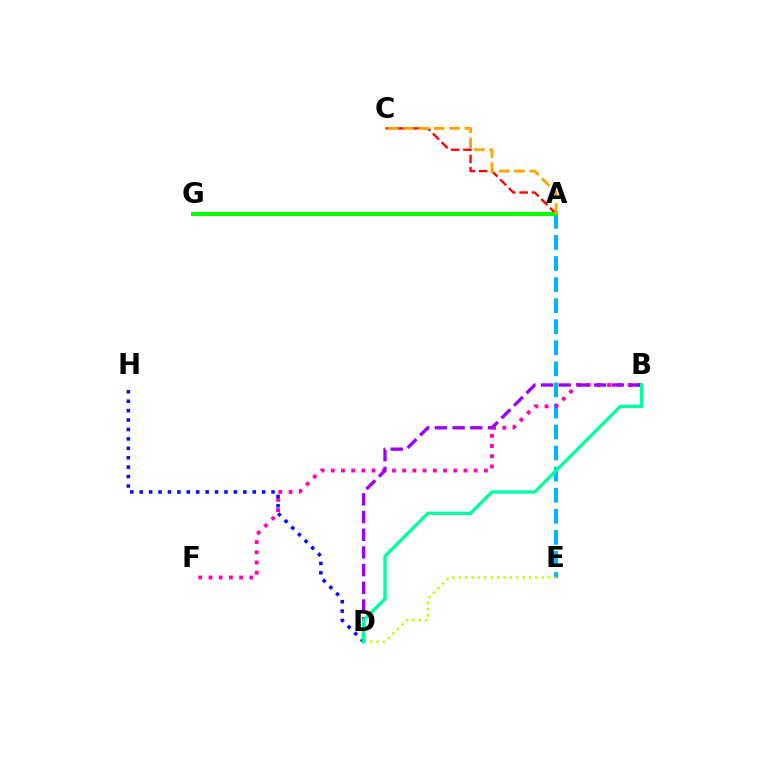{('A', 'C'): [{'color': '#ff0000', 'line_style': 'dashed', 'thickness': 1.68}, {'color': '#ffa500', 'line_style': 'dashed', 'thickness': 2.09}], ('A', 'E'): [{'color': '#00b5ff', 'line_style': 'dashed', 'thickness': 2.86}], ('D', 'H'): [{'color': '#0010ff', 'line_style': 'dotted', 'thickness': 2.56}], ('A', 'G'): [{'color': '#08ff00', 'line_style': 'solid', 'thickness': 2.86}], ('B', 'F'): [{'color': '#ff00bd', 'line_style': 'dotted', 'thickness': 2.77}], ('D', 'E'): [{'color': '#b3ff00', 'line_style': 'dotted', 'thickness': 1.73}], ('B', 'D'): [{'color': '#9b00ff', 'line_style': 'dashed', 'thickness': 2.4}, {'color': '#00ff9d', 'line_style': 'solid', 'thickness': 2.42}]}